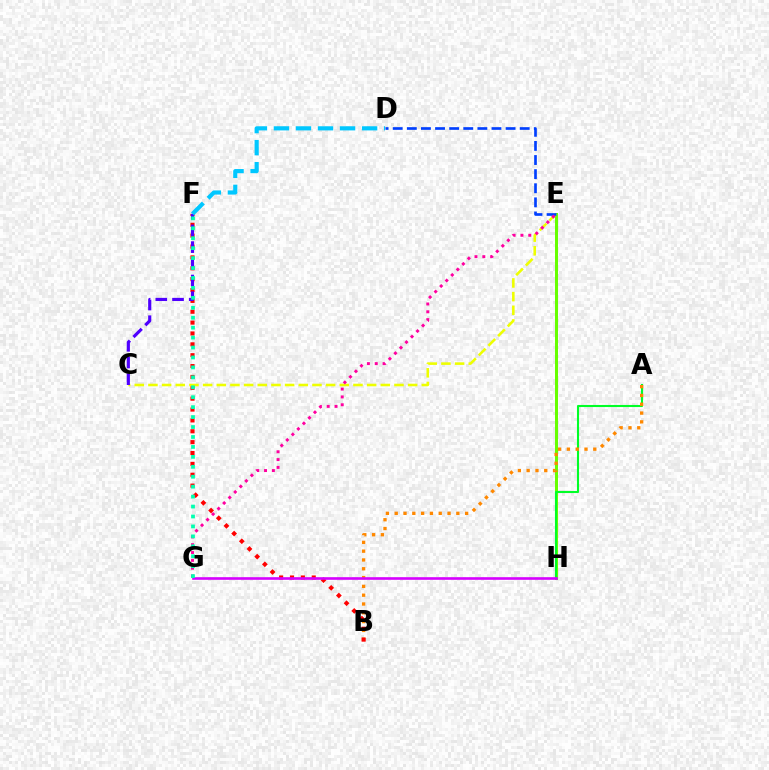{('E', 'H'): [{'color': '#66ff00', 'line_style': 'solid', 'thickness': 2.17}], ('A', 'H'): [{'color': '#00ff27', 'line_style': 'solid', 'thickness': 1.5}], ('A', 'B'): [{'color': '#ff8800', 'line_style': 'dotted', 'thickness': 2.39}], ('B', 'F'): [{'color': '#ff0000', 'line_style': 'dotted', 'thickness': 2.95}], ('C', 'E'): [{'color': '#eeff00', 'line_style': 'dashed', 'thickness': 1.86}], ('D', 'E'): [{'color': '#003fff', 'line_style': 'dashed', 'thickness': 1.92}], ('C', 'F'): [{'color': '#4f00ff', 'line_style': 'dashed', 'thickness': 2.27}], ('E', 'G'): [{'color': '#ff00a0', 'line_style': 'dotted', 'thickness': 2.13}], ('G', 'H'): [{'color': '#d600ff', 'line_style': 'solid', 'thickness': 1.89}], ('F', 'G'): [{'color': '#00ffaf', 'line_style': 'dotted', 'thickness': 2.7}], ('D', 'F'): [{'color': '#00c7ff', 'line_style': 'dashed', 'thickness': 2.99}]}